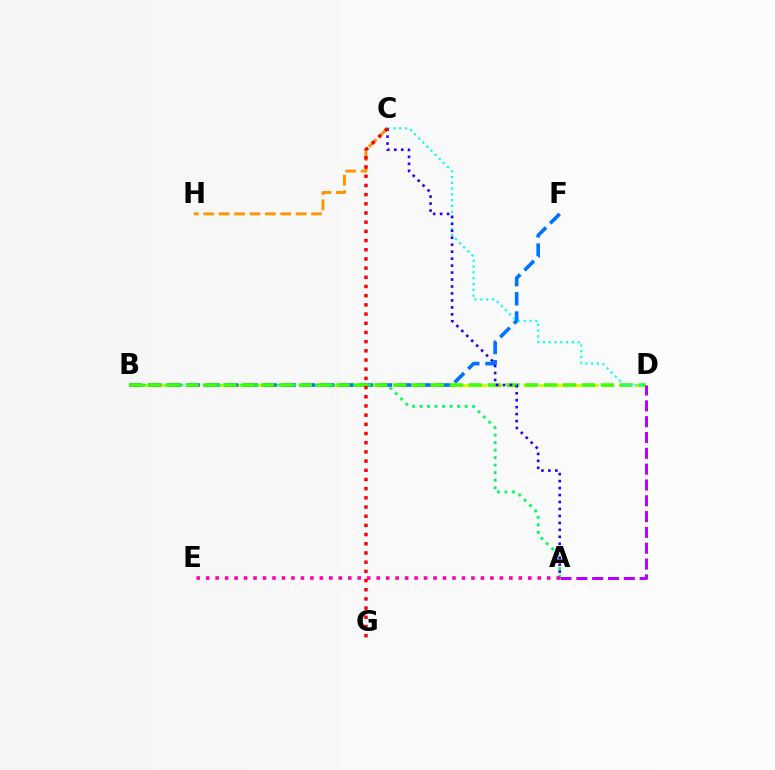{('C', 'H'): [{'color': '#ff9400', 'line_style': 'dashed', 'thickness': 2.09}], ('B', 'D'): [{'color': '#d1ff00', 'line_style': 'dashed', 'thickness': 2.18}, {'color': '#3dff00', 'line_style': 'dashed', 'thickness': 2.56}], ('B', 'F'): [{'color': '#0074ff', 'line_style': 'dashed', 'thickness': 2.61}], ('A', 'B'): [{'color': '#00ff5c', 'line_style': 'dotted', 'thickness': 2.04}], ('C', 'D'): [{'color': '#00fff6', 'line_style': 'dotted', 'thickness': 1.58}], ('A', 'E'): [{'color': '#ff00ac', 'line_style': 'dotted', 'thickness': 2.57}], ('A', 'C'): [{'color': '#2500ff', 'line_style': 'dotted', 'thickness': 1.89}], ('A', 'D'): [{'color': '#b900ff', 'line_style': 'dashed', 'thickness': 2.15}], ('C', 'G'): [{'color': '#ff0000', 'line_style': 'dotted', 'thickness': 2.5}]}